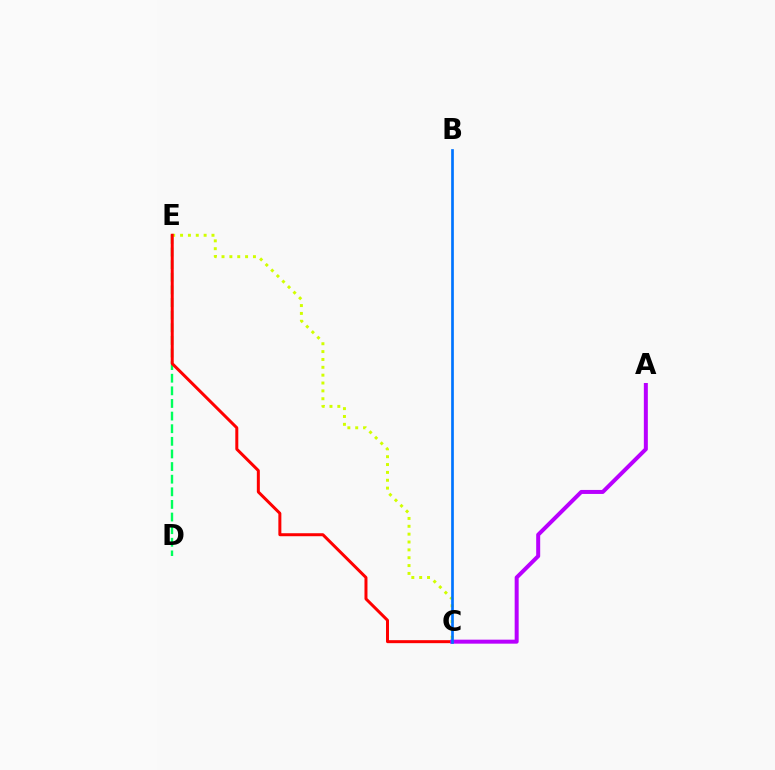{('D', 'E'): [{'color': '#00ff5c', 'line_style': 'dashed', 'thickness': 1.71}], ('C', 'E'): [{'color': '#d1ff00', 'line_style': 'dotted', 'thickness': 2.13}, {'color': '#ff0000', 'line_style': 'solid', 'thickness': 2.15}], ('A', 'C'): [{'color': '#b900ff', 'line_style': 'solid', 'thickness': 2.88}], ('B', 'C'): [{'color': '#0074ff', 'line_style': 'solid', 'thickness': 1.94}]}